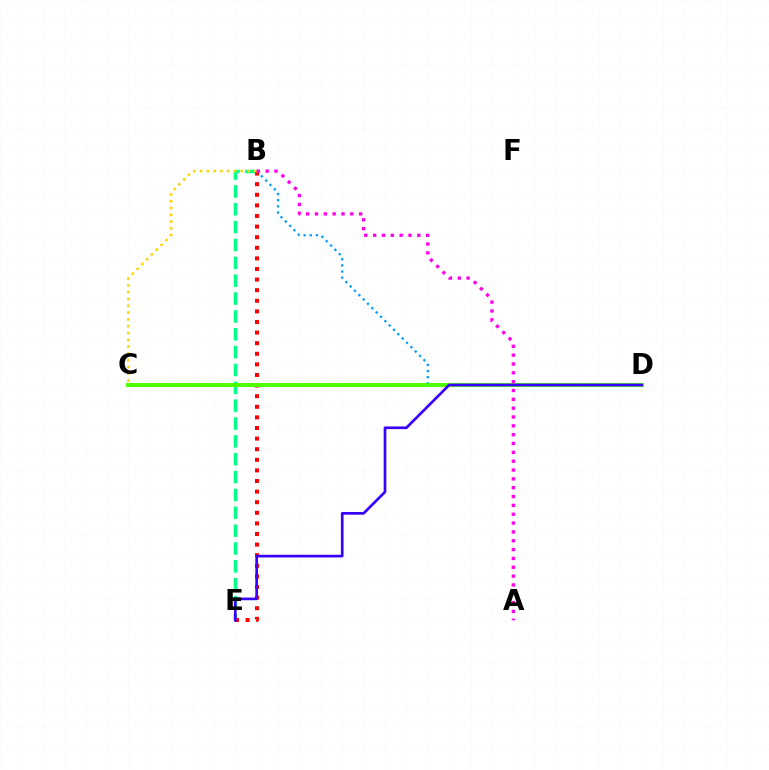{('B', 'D'): [{'color': '#009eff', 'line_style': 'dotted', 'thickness': 1.67}], ('B', 'E'): [{'color': '#00ff86', 'line_style': 'dashed', 'thickness': 2.43}, {'color': '#ff0000', 'line_style': 'dotted', 'thickness': 2.88}], ('C', 'D'): [{'color': '#4fff00', 'line_style': 'solid', 'thickness': 2.85}], ('B', 'C'): [{'color': '#ffd500', 'line_style': 'dotted', 'thickness': 1.85}], ('D', 'E'): [{'color': '#3700ff', 'line_style': 'solid', 'thickness': 1.93}], ('A', 'B'): [{'color': '#ff00ed', 'line_style': 'dotted', 'thickness': 2.4}]}